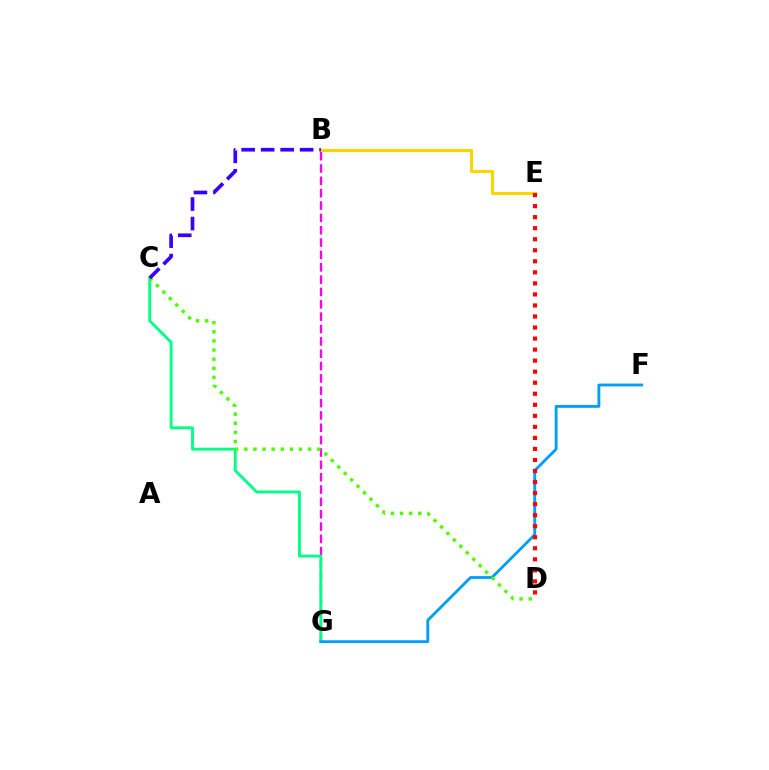{('B', 'G'): [{'color': '#ff00ed', 'line_style': 'dashed', 'thickness': 1.68}], ('C', 'G'): [{'color': '#00ff86', 'line_style': 'solid', 'thickness': 2.06}], ('F', 'G'): [{'color': '#009eff', 'line_style': 'solid', 'thickness': 2.05}], ('B', 'E'): [{'color': '#ffd500', 'line_style': 'solid', 'thickness': 2.2}], ('C', 'D'): [{'color': '#4fff00', 'line_style': 'dotted', 'thickness': 2.48}], ('D', 'E'): [{'color': '#ff0000', 'line_style': 'dotted', 'thickness': 3.0}], ('B', 'C'): [{'color': '#3700ff', 'line_style': 'dashed', 'thickness': 2.65}]}